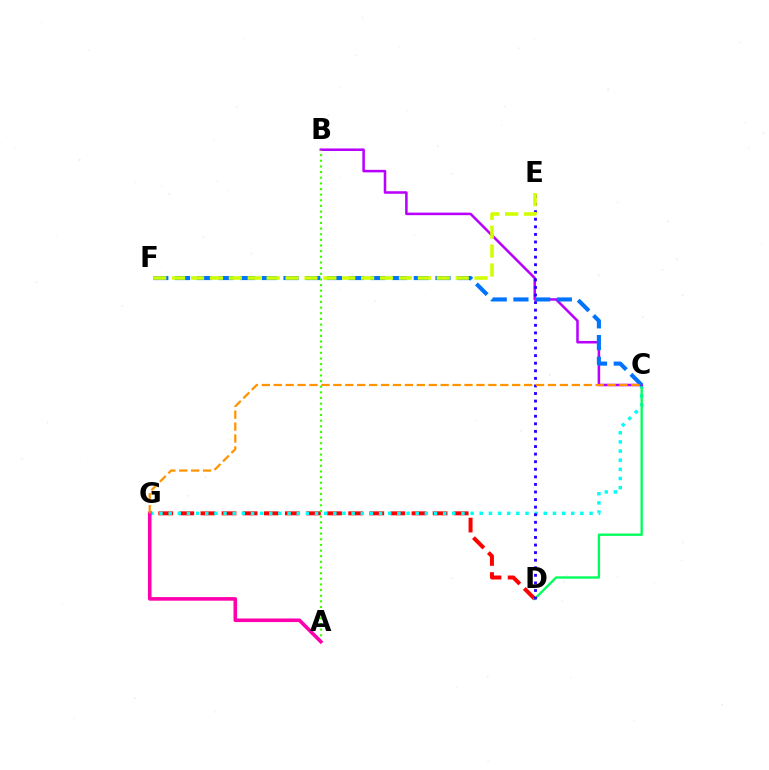{('D', 'G'): [{'color': '#ff0000', 'line_style': 'dashed', 'thickness': 2.87}], ('C', 'G'): [{'color': '#00fff6', 'line_style': 'dotted', 'thickness': 2.49}, {'color': '#ff9400', 'line_style': 'dashed', 'thickness': 1.62}], ('C', 'D'): [{'color': '#00ff5c', 'line_style': 'solid', 'thickness': 1.69}], ('B', 'C'): [{'color': '#b900ff', 'line_style': 'solid', 'thickness': 1.83}], ('C', 'F'): [{'color': '#0074ff', 'line_style': 'dashed', 'thickness': 2.95}], ('D', 'E'): [{'color': '#2500ff', 'line_style': 'dotted', 'thickness': 2.06}], ('A', 'B'): [{'color': '#3dff00', 'line_style': 'dotted', 'thickness': 1.53}], ('E', 'F'): [{'color': '#d1ff00', 'line_style': 'dashed', 'thickness': 2.57}], ('A', 'G'): [{'color': '#ff00ac', 'line_style': 'solid', 'thickness': 2.58}]}